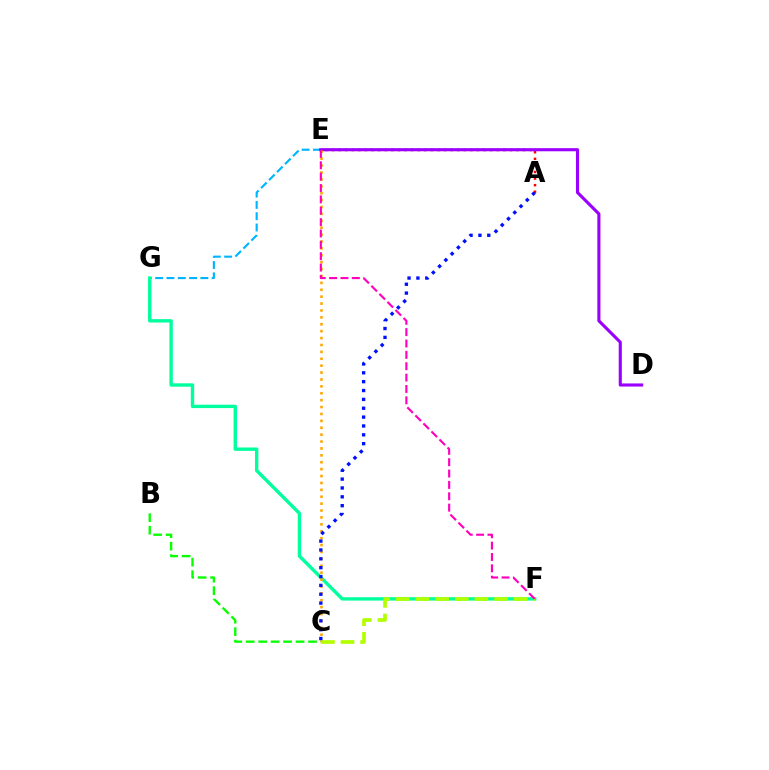{('A', 'E'): [{'color': '#ff0000', 'line_style': 'dotted', 'thickness': 1.79}], ('E', 'G'): [{'color': '#00b5ff', 'line_style': 'dashed', 'thickness': 1.53}], ('F', 'G'): [{'color': '#00ff9d', 'line_style': 'solid', 'thickness': 2.43}], ('D', 'E'): [{'color': '#9b00ff', 'line_style': 'solid', 'thickness': 2.24}], ('C', 'E'): [{'color': '#ffa500', 'line_style': 'dotted', 'thickness': 1.87}], ('B', 'C'): [{'color': '#08ff00', 'line_style': 'dashed', 'thickness': 1.69}], ('C', 'F'): [{'color': '#b3ff00', 'line_style': 'dashed', 'thickness': 2.67}], ('E', 'F'): [{'color': '#ff00bd', 'line_style': 'dashed', 'thickness': 1.54}], ('A', 'C'): [{'color': '#0010ff', 'line_style': 'dotted', 'thickness': 2.41}]}